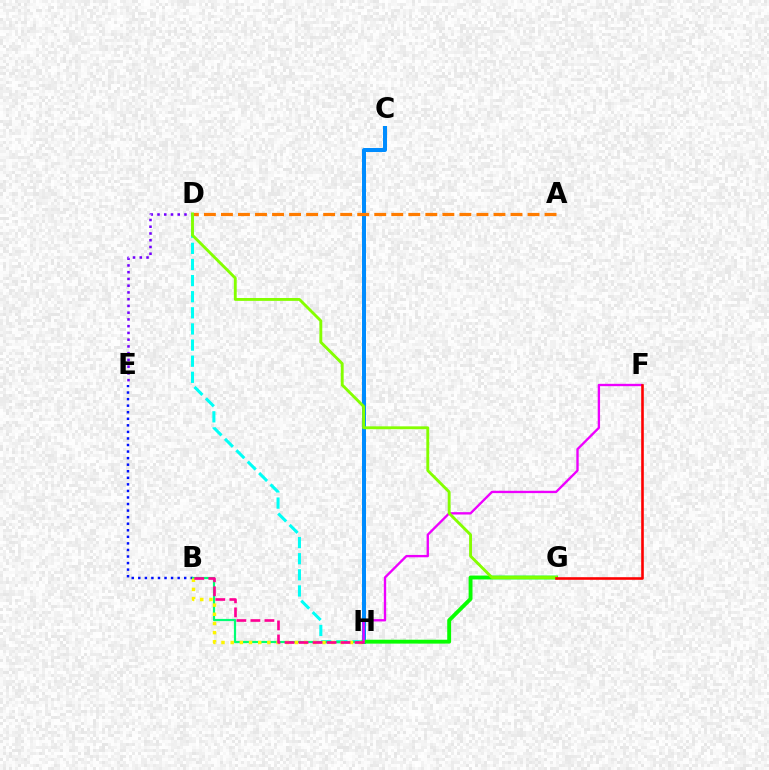{('B', 'E'): [{'color': '#0010ff', 'line_style': 'dotted', 'thickness': 1.78}], ('D', 'H'): [{'color': '#00fff6', 'line_style': 'dashed', 'thickness': 2.19}], ('B', 'H'): [{'color': '#00ff74', 'line_style': 'solid', 'thickness': 1.58}, {'color': '#fcf500', 'line_style': 'dotted', 'thickness': 2.49}, {'color': '#ff0094', 'line_style': 'dashed', 'thickness': 1.9}], ('D', 'E'): [{'color': '#7200ff', 'line_style': 'dotted', 'thickness': 1.83}], ('C', 'H'): [{'color': '#008cff', 'line_style': 'solid', 'thickness': 2.88}], ('G', 'H'): [{'color': '#08ff00', 'line_style': 'solid', 'thickness': 2.79}], ('A', 'D'): [{'color': '#ff7c00', 'line_style': 'dashed', 'thickness': 2.31}], ('F', 'H'): [{'color': '#ee00ff', 'line_style': 'solid', 'thickness': 1.69}], ('D', 'G'): [{'color': '#84ff00', 'line_style': 'solid', 'thickness': 2.07}], ('F', 'G'): [{'color': '#ff0000', 'line_style': 'solid', 'thickness': 1.88}]}